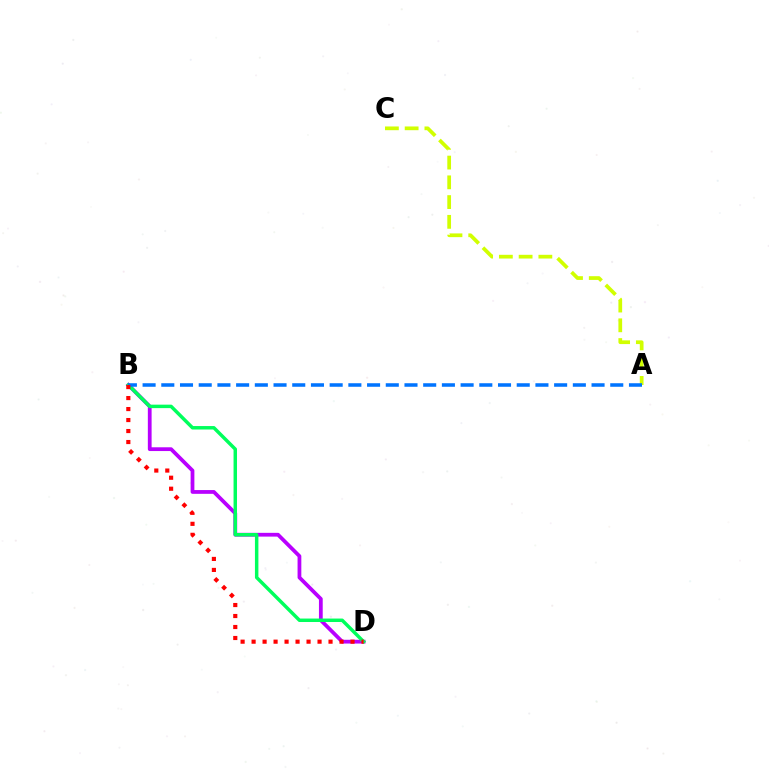{('B', 'D'): [{'color': '#b900ff', 'line_style': 'solid', 'thickness': 2.71}, {'color': '#00ff5c', 'line_style': 'solid', 'thickness': 2.49}, {'color': '#ff0000', 'line_style': 'dotted', 'thickness': 2.99}], ('A', 'C'): [{'color': '#d1ff00', 'line_style': 'dashed', 'thickness': 2.68}], ('A', 'B'): [{'color': '#0074ff', 'line_style': 'dashed', 'thickness': 2.54}]}